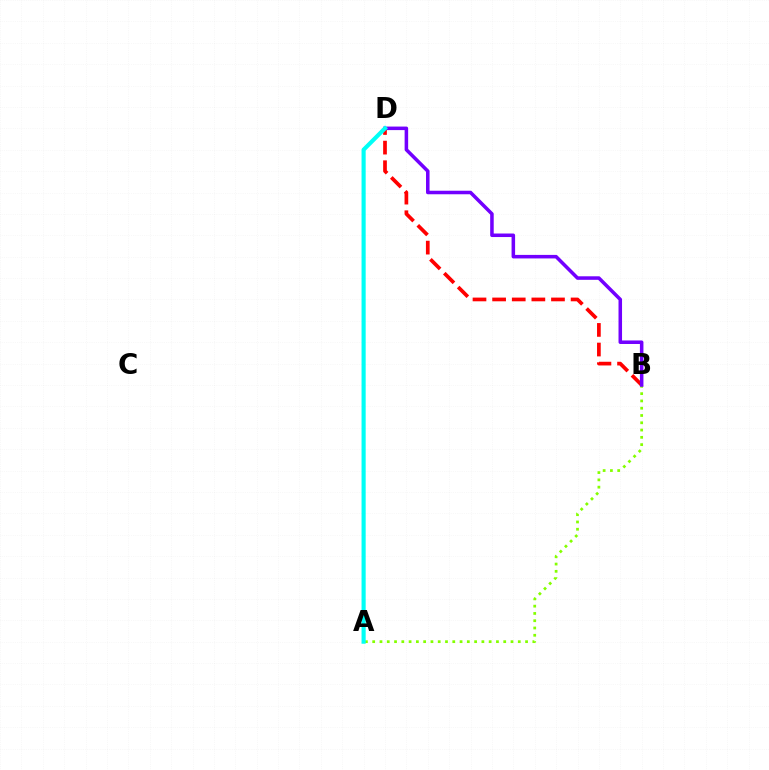{('B', 'D'): [{'color': '#ff0000', 'line_style': 'dashed', 'thickness': 2.67}, {'color': '#7200ff', 'line_style': 'solid', 'thickness': 2.54}], ('A', 'B'): [{'color': '#84ff00', 'line_style': 'dotted', 'thickness': 1.98}], ('A', 'D'): [{'color': '#00fff6', 'line_style': 'solid', 'thickness': 2.98}]}